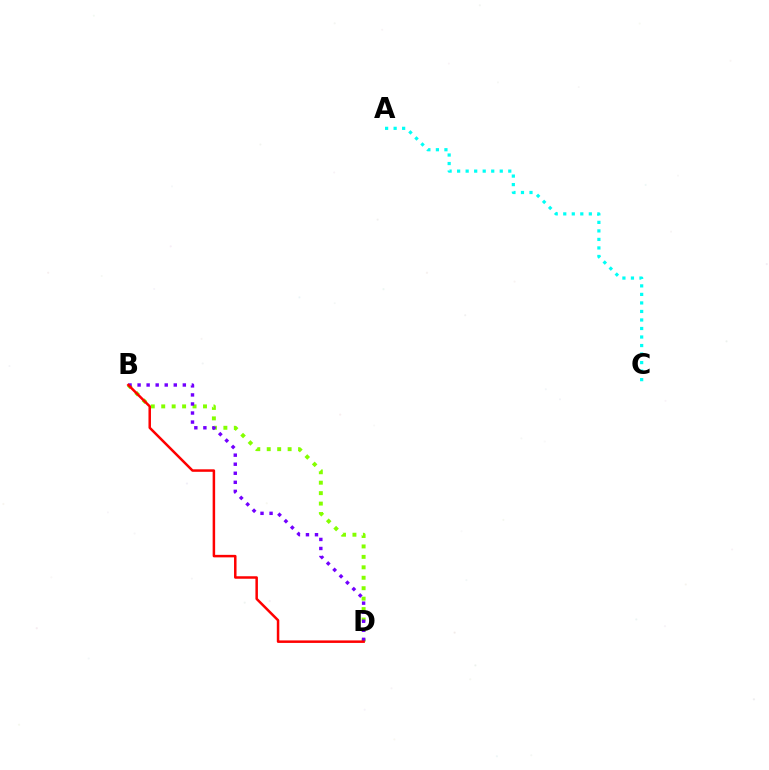{('B', 'D'): [{'color': '#84ff00', 'line_style': 'dotted', 'thickness': 2.84}, {'color': '#7200ff', 'line_style': 'dotted', 'thickness': 2.46}, {'color': '#ff0000', 'line_style': 'solid', 'thickness': 1.8}], ('A', 'C'): [{'color': '#00fff6', 'line_style': 'dotted', 'thickness': 2.32}]}